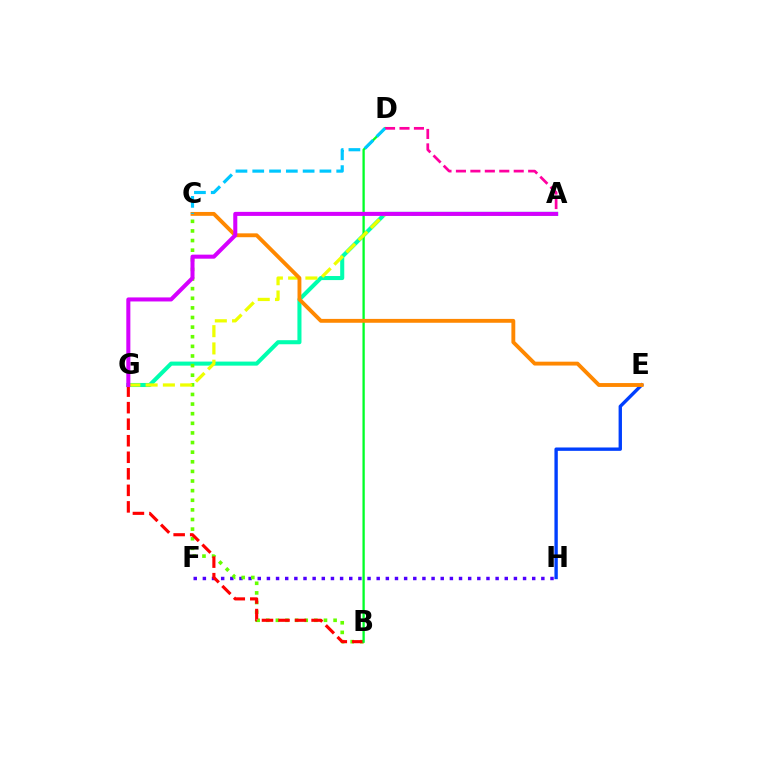{('A', 'G'): [{'color': '#00ffaf', 'line_style': 'solid', 'thickness': 2.92}, {'color': '#eeff00', 'line_style': 'dashed', 'thickness': 2.35}, {'color': '#d600ff', 'line_style': 'solid', 'thickness': 2.91}], ('F', 'H'): [{'color': '#4f00ff', 'line_style': 'dotted', 'thickness': 2.49}], ('B', 'C'): [{'color': '#66ff00', 'line_style': 'dotted', 'thickness': 2.61}], ('B', 'G'): [{'color': '#ff0000', 'line_style': 'dashed', 'thickness': 2.25}], ('B', 'D'): [{'color': '#00ff27', 'line_style': 'solid', 'thickness': 1.66}], ('A', 'D'): [{'color': '#ff00a0', 'line_style': 'dashed', 'thickness': 1.96}], ('E', 'H'): [{'color': '#003fff', 'line_style': 'solid', 'thickness': 2.42}], ('C', 'E'): [{'color': '#ff8800', 'line_style': 'solid', 'thickness': 2.79}], ('C', 'D'): [{'color': '#00c7ff', 'line_style': 'dashed', 'thickness': 2.28}]}